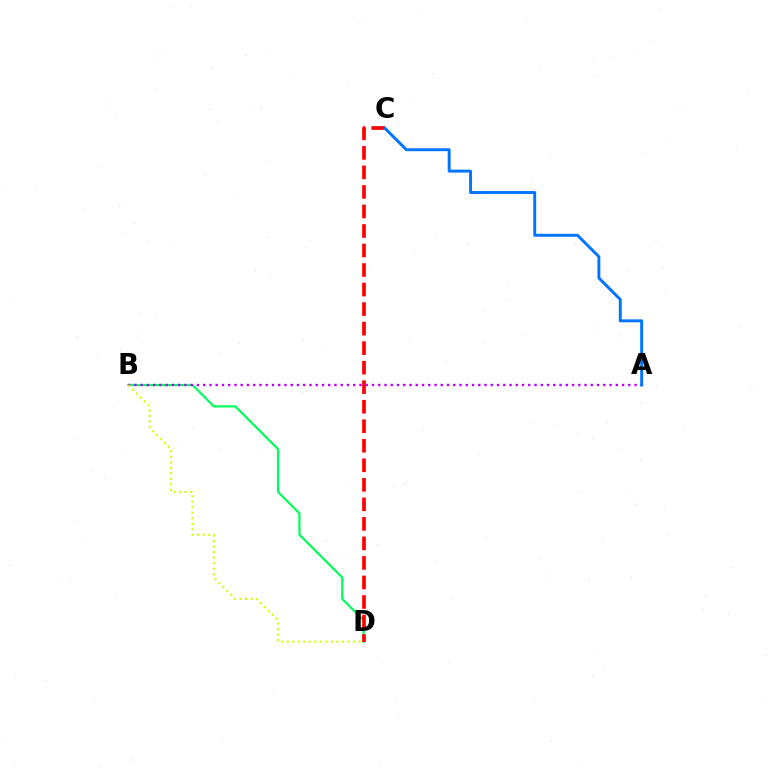{('B', 'D'): [{'color': '#00ff5c', 'line_style': 'solid', 'thickness': 1.59}, {'color': '#d1ff00', 'line_style': 'dotted', 'thickness': 1.5}], ('A', 'B'): [{'color': '#b900ff', 'line_style': 'dotted', 'thickness': 1.7}], ('C', 'D'): [{'color': '#ff0000', 'line_style': 'dashed', 'thickness': 2.65}], ('A', 'C'): [{'color': '#0074ff', 'line_style': 'solid', 'thickness': 2.1}]}